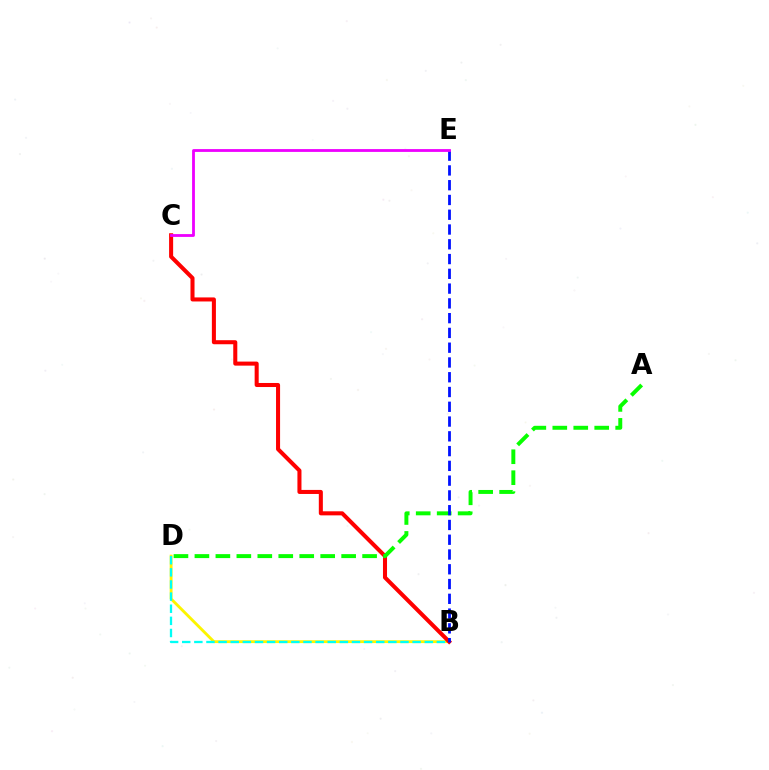{('B', 'D'): [{'color': '#fcf500', 'line_style': 'solid', 'thickness': 2.05}, {'color': '#00fff6', 'line_style': 'dashed', 'thickness': 1.65}], ('B', 'C'): [{'color': '#ff0000', 'line_style': 'solid', 'thickness': 2.91}], ('A', 'D'): [{'color': '#08ff00', 'line_style': 'dashed', 'thickness': 2.85}], ('B', 'E'): [{'color': '#0010ff', 'line_style': 'dashed', 'thickness': 2.01}], ('C', 'E'): [{'color': '#ee00ff', 'line_style': 'solid', 'thickness': 2.02}]}